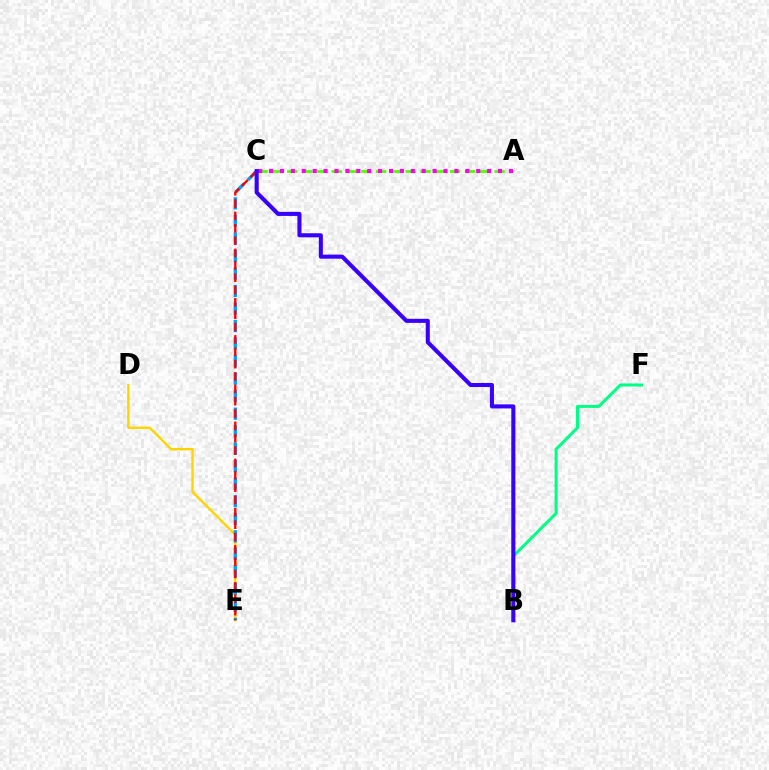{('A', 'C'): [{'color': '#4fff00', 'line_style': 'dashed', 'thickness': 2.01}, {'color': '#ff00ed', 'line_style': 'dotted', 'thickness': 2.96}], ('D', 'E'): [{'color': '#ffd500', 'line_style': 'solid', 'thickness': 1.74}], ('B', 'F'): [{'color': '#00ff86', 'line_style': 'solid', 'thickness': 2.18}], ('C', 'E'): [{'color': '#009eff', 'line_style': 'dashed', 'thickness': 2.38}, {'color': '#ff0000', 'line_style': 'dashed', 'thickness': 1.68}], ('B', 'C'): [{'color': '#3700ff', 'line_style': 'solid', 'thickness': 2.93}]}